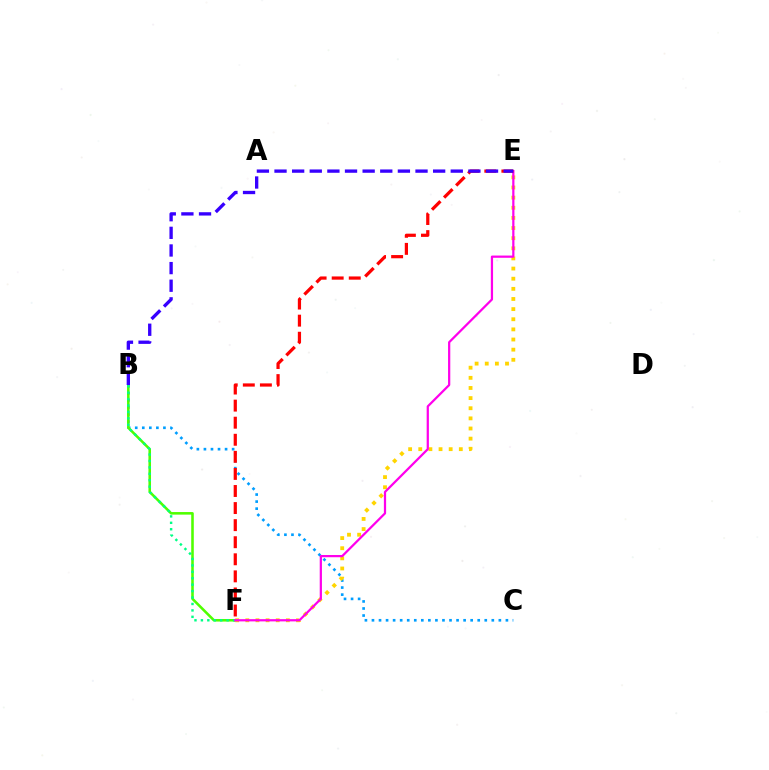{('B', 'C'): [{'color': '#009eff', 'line_style': 'dotted', 'thickness': 1.92}], ('B', 'F'): [{'color': '#4fff00', 'line_style': 'solid', 'thickness': 1.85}, {'color': '#00ff86', 'line_style': 'dotted', 'thickness': 1.75}], ('E', 'F'): [{'color': '#ffd500', 'line_style': 'dotted', 'thickness': 2.75}, {'color': '#ff00ed', 'line_style': 'solid', 'thickness': 1.61}, {'color': '#ff0000', 'line_style': 'dashed', 'thickness': 2.32}], ('B', 'E'): [{'color': '#3700ff', 'line_style': 'dashed', 'thickness': 2.39}]}